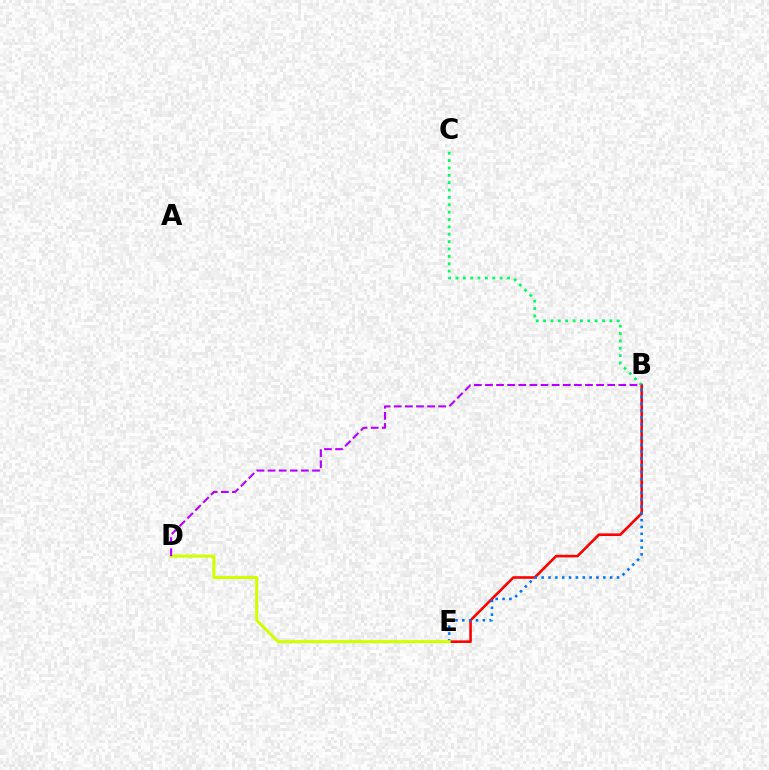{('B', 'E'): [{'color': '#ff0000', 'line_style': 'solid', 'thickness': 1.87}, {'color': '#0074ff', 'line_style': 'dotted', 'thickness': 1.86}], ('D', 'E'): [{'color': '#d1ff00', 'line_style': 'solid', 'thickness': 2.21}], ('B', 'C'): [{'color': '#00ff5c', 'line_style': 'dotted', 'thickness': 2.0}], ('B', 'D'): [{'color': '#b900ff', 'line_style': 'dashed', 'thickness': 1.51}]}